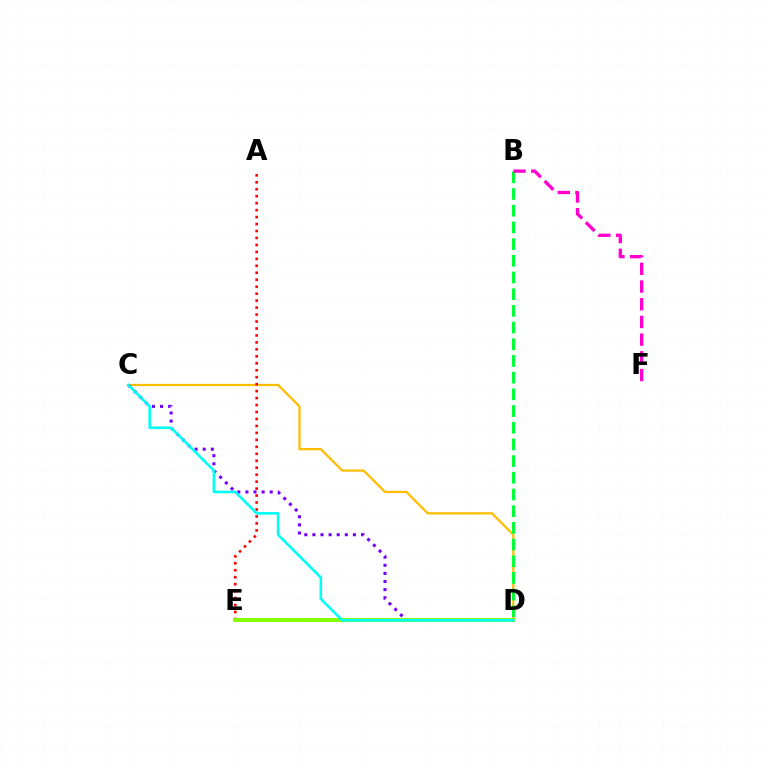{('D', 'E'): [{'color': '#004bff', 'line_style': 'dashed', 'thickness': 1.54}, {'color': '#84ff00', 'line_style': 'solid', 'thickness': 2.79}], ('C', 'D'): [{'color': '#ffbd00', 'line_style': 'solid', 'thickness': 1.61}, {'color': '#7200ff', 'line_style': 'dotted', 'thickness': 2.2}, {'color': '#00fff6', 'line_style': 'solid', 'thickness': 1.87}], ('A', 'E'): [{'color': '#ff0000', 'line_style': 'dotted', 'thickness': 1.89}], ('B', 'D'): [{'color': '#00ff39', 'line_style': 'dashed', 'thickness': 2.27}], ('B', 'F'): [{'color': '#ff00cf', 'line_style': 'dashed', 'thickness': 2.41}]}